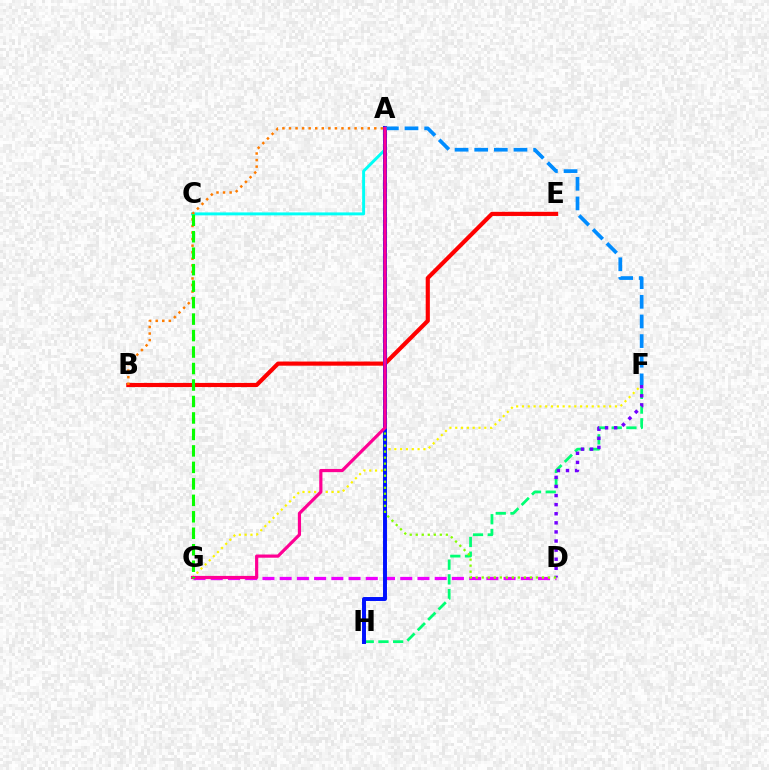{('F', 'H'): [{'color': '#00ff74', 'line_style': 'dashed', 'thickness': 2.0}], ('F', 'G'): [{'color': '#fcf500', 'line_style': 'dotted', 'thickness': 1.58}], ('D', 'G'): [{'color': '#ee00ff', 'line_style': 'dashed', 'thickness': 2.34}], ('A', 'C'): [{'color': '#00fff6', 'line_style': 'solid', 'thickness': 2.12}], ('B', 'E'): [{'color': '#ff0000', 'line_style': 'solid', 'thickness': 2.98}], ('D', 'F'): [{'color': '#7200ff', 'line_style': 'dotted', 'thickness': 2.47}], ('A', 'H'): [{'color': '#0010ff', 'line_style': 'solid', 'thickness': 2.85}], ('A', 'F'): [{'color': '#008cff', 'line_style': 'dashed', 'thickness': 2.67}], ('A', 'D'): [{'color': '#84ff00', 'line_style': 'dotted', 'thickness': 1.63}], ('A', 'G'): [{'color': '#ff0094', 'line_style': 'solid', 'thickness': 2.3}], ('A', 'B'): [{'color': '#ff7c00', 'line_style': 'dotted', 'thickness': 1.78}], ('C', 'G'): [{'color': '#08ff00', 'line_style': 'dashed', 'thickness': 2.24}]}